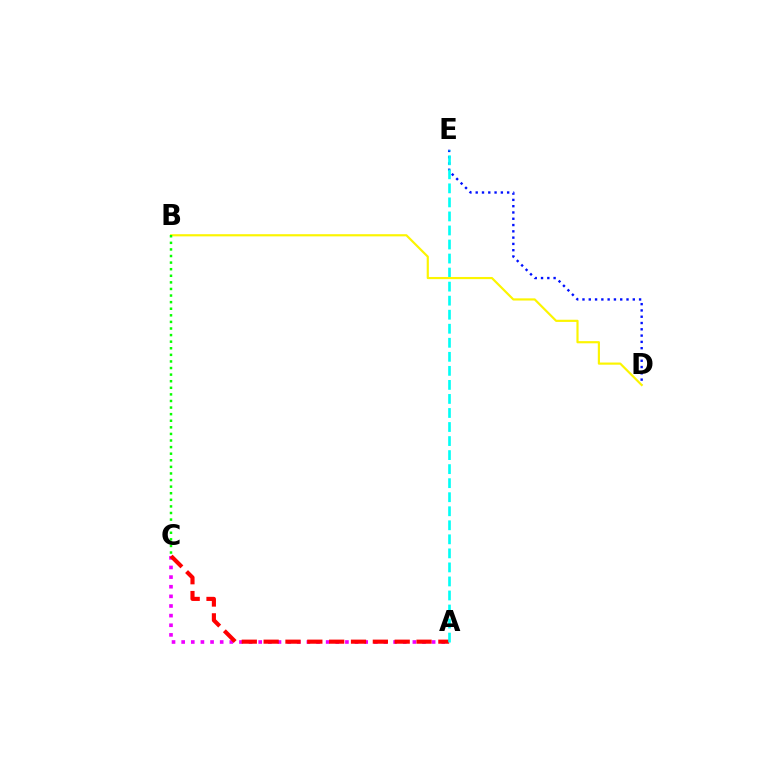{('A', 'C'): [{'color': '#ee00ff', 'line_style': 'dotted', 'thickness': 2.62}, {'color': '#ff0000', 'line_style': 'dashed', 'thickness': 2.97}], ('D', 'E'): [{'color': '#0010ff', 'line_style': 'dotted', 'thickness': 1.71}], ('A', 'E'): [{'color': '#00fff6', 'line_style': 'dashed', 'thickness': 1.91}], ('B', 'D'): [{'color': '#fcf500', 'line_style': 'solid', 'thickness': 1.56}], ('B', 'C'): [{'color': '#08ff00', 'line_style': 'dotted', 'thickness': 1.79}]}